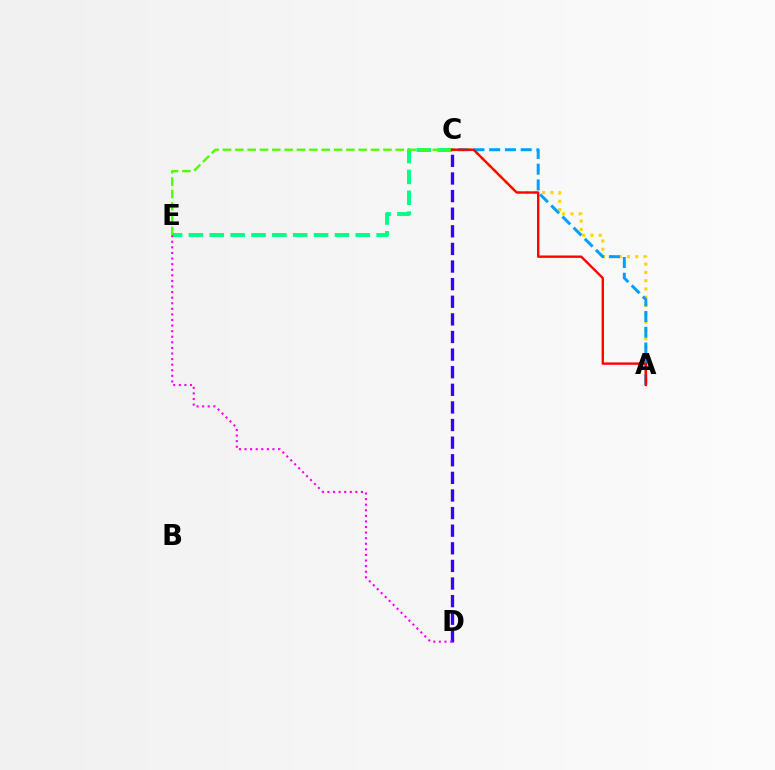{('A', 'C'): [{'color': '#ffd500', 'line_style': 'dotted', 'thickness': 2.25}, {'color': '#009eff', 'line_style': 'dashed', 'thickness': 2.14}, {'color': '#ff0000', 'line_style': 'solid', 'thickness': 1.7}], ('C', 'E'): [{'color': '#00ff86', 'line_style': 'dashed', 'thickness': 2.83}, {'color': '#4fff00', 'line_style': 'dashed', 'thickness': 1.68}], ('C', 'D'): [{'color': '#3700ff', 'line_style': 'dashed', 'thickness': 2.39}], ('D', 'E'): [{'color': '#ff00ed', 'line_style': 'dotted', 'thickness': 1.52}]}